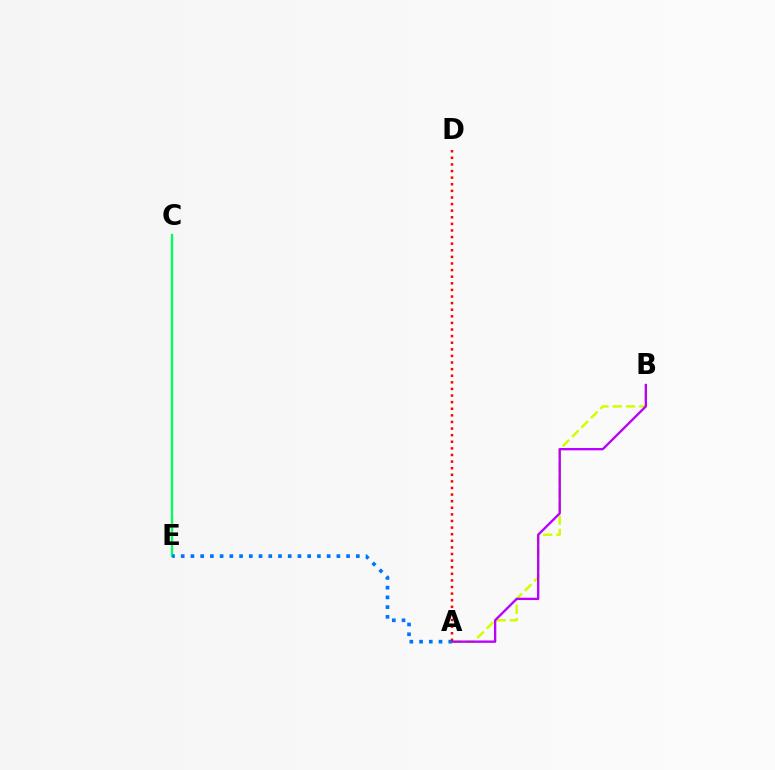{('A', 'B'): [{'color': '#d1ff00', 'line_style': 'dashed', 'thickness': 1.81}, {'color': '#b900ff', 'line_style': 'solid', 'thickness': 1.68}], ('C', 'E'): [{'color': '#00ff5c', 'line_style': 'solid', 'thickness': 1.68}], ('A', 'E'): [{'color': '#0074ff', 'line_style': 'dotted', 'thickness': 2.64}], ('A', 'D'): [{'color': '#ff0000', 'line_style': 'dotted', 'thickness': 1.79}]}